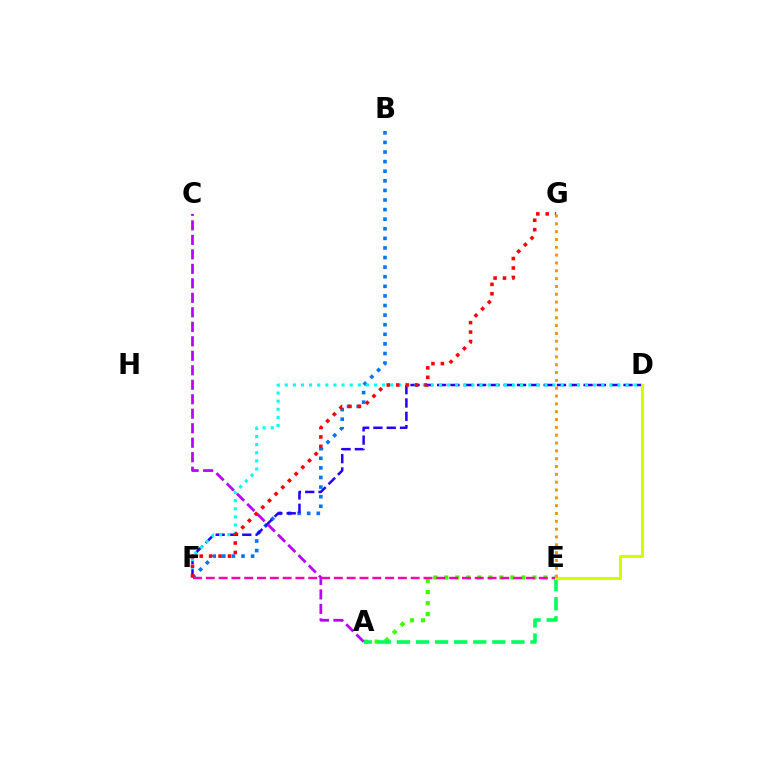{('B', 'F'): [{'color': '#0074ff', 'line_style': 'dotted', 'thickness': 2.61}], ('A', 'E'): [{'color': '#3dff00', 'line_style': 'dotted', 'thickness': 2.99}, {'color': '#00ff5c', 'line_style': 'dashed', 'thickness': 2.59}], ('D', 'F'): [{'color': '#2500ff', 'line_style': 'dashed', 'thickness': 1.81}, {'color': '#00fff6', 'line_style': 'dotted', 'thickness': 2.2}], ('E', 'F'): [{'color': '#ff00ac', 'line_style': 'dashed', 'thickness': 1.74}], ('D', 'E'): [{'color': '#d1ff00', 'line_style': 'solid', 'thickness': 2.22}], ('A', 'C'): [{'color': '#b900ff', 'line_style': 'dashed', 'thickness': 1.97}], ('F', 'G'): [{'color': '#ff0000', 'line_style': 'dotted', 'thickness': 2.56}], ('E', 'G'): [{'color': '#ff9400', 'line_style': 'dotted', 'thickness': 2.13}]}